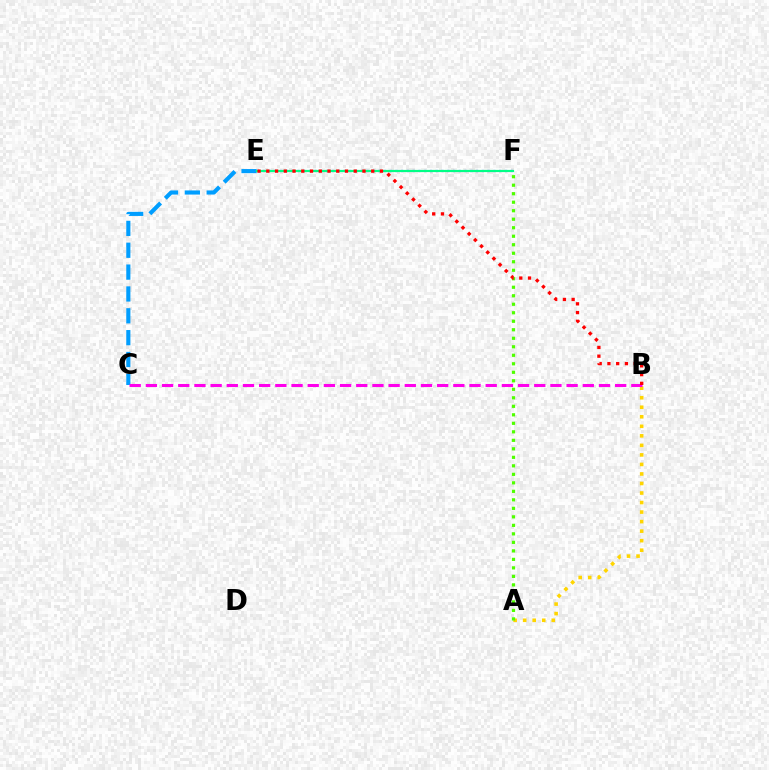{('C', 'E'): [{'color': '#009eff', 'line_style': 'dashed', 'thickness': 2.97}], ('A', 'B'): [{'color': '#ffd500', 'line_style': 'dotted', 'thickness': 2.59}], ('B', 'C'): [{'color': '#ff00ed', 'line_style': 'dashed', 'thickness': 2.2}], ('A', 'F'): [{'color': '#4fff00', 'line_style': 'dotted', 'thickness': 2.31}], ('E', 'F'): [{'color': '#3700ff', 'line_style': 'dotted', 'thickness': 1.57}, {'color': '#00ff86', 'line_style': 'solid', 'thickness': 1.57}], ('B', 'E'): [{'color': '#ff0000', 'line_style': 'dotted', 'thickness': 2.38}]}